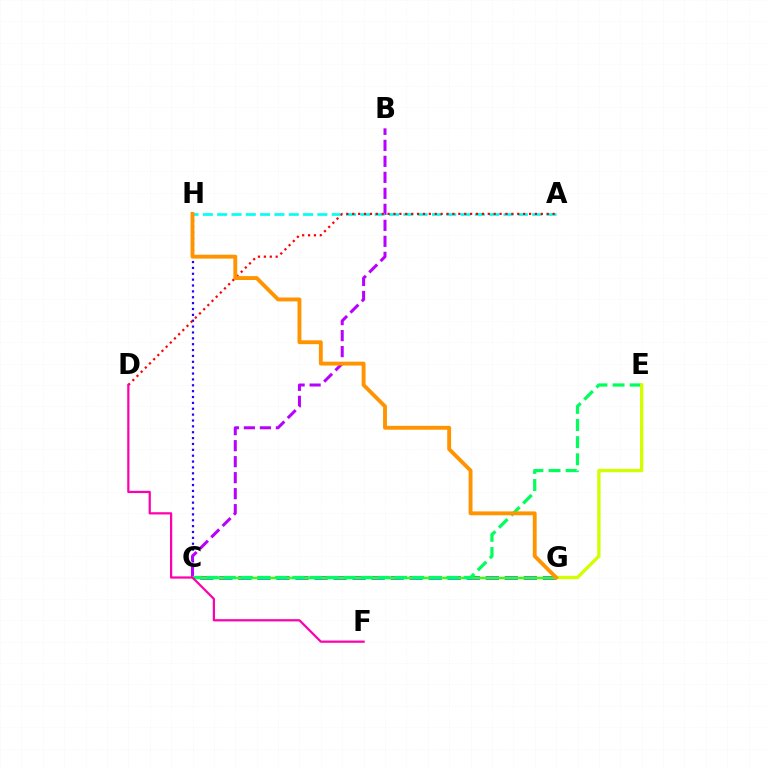{('C', 'H'): [{'color': '#2500ff', 'line_style': 'dotted', 'thickness': 1.59}], ('B', 'C'): [{'color': '#b900ff', 'line_style': 'dashed', 'thickness': 2.17}], ('C', 'G'): [{'color': '#0074ff', 'line_style': 'dashed', 'thickness': 2.58}, {'color': '#3dff00', 'line_style': 'solid', 'thickness': 1.74}], ('A', 'H'): [{'color': '#00fff6', 'line_style': 'dashed', 'thickness': 1.95}], ('A', 'D'): [{'color': '#ff0000', 'line_style': 'dotted', 'thickness': 1.6}], ('C', 'E'): [{'color': '#00ff5c', 'line_style': 'dashed', 'thickness': 2.33}], ('D', 'F'): [{'color': '#ff00ac', 'line_style': 'solid', 'thickness': 1.6}], ('E', 'G'): [{'color': '#d1ff00', 'line_style': 'solid', 'thickness': 2.4}], ('G', 'H'): [{'color': '#ff9400', 'line_style': 'solid', 'thickness': 2.79}]}